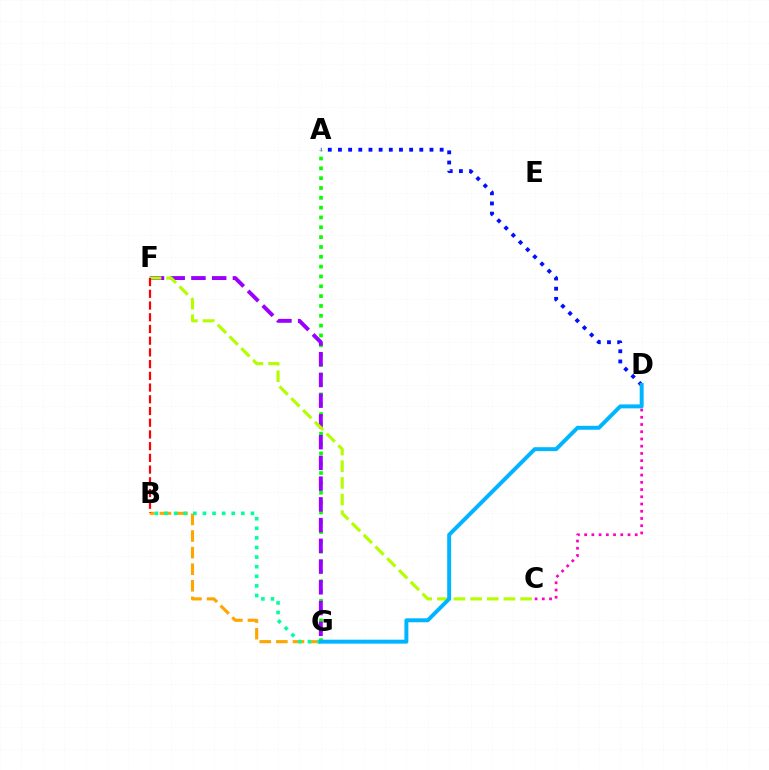{('A', 'D'): [{'color': '#0010ff', 'line_style': 'dotted', 'thickness': 2.76}], ('A', 'G'): [{'color': '#08ff00', 'line_style': 'dotted', 'thickness': 2.67}], ('B', 'G'): [{'color': '#ffa500', 'line_style': 'dashed', 'thickness': 2.25}, {'color': '#00ff9d', 'line_style': 'dotted', 'thickness': 2.61}], ('F', 'G'): [{'color': '#9b00ff', 'line_style': 'dashed', 'thickness': 2.82}], ('C', 'F'): [{'color': '#b3ff00', 'line_style': 'dashed', 'thickness': 2.26}], ('C', 'D'): [{'color': '#ff00bd', 'line_style': 'dotted', 'thickness': 1.96}], ('D', 'G'): [{'color': '#00b5ff', 'line_style': 'solid', 'thickness': 2.84}], ('B', 'F'): [{'color': '#ff0000', 'line_style': 'dashed', 'thickness': 1.59}]}